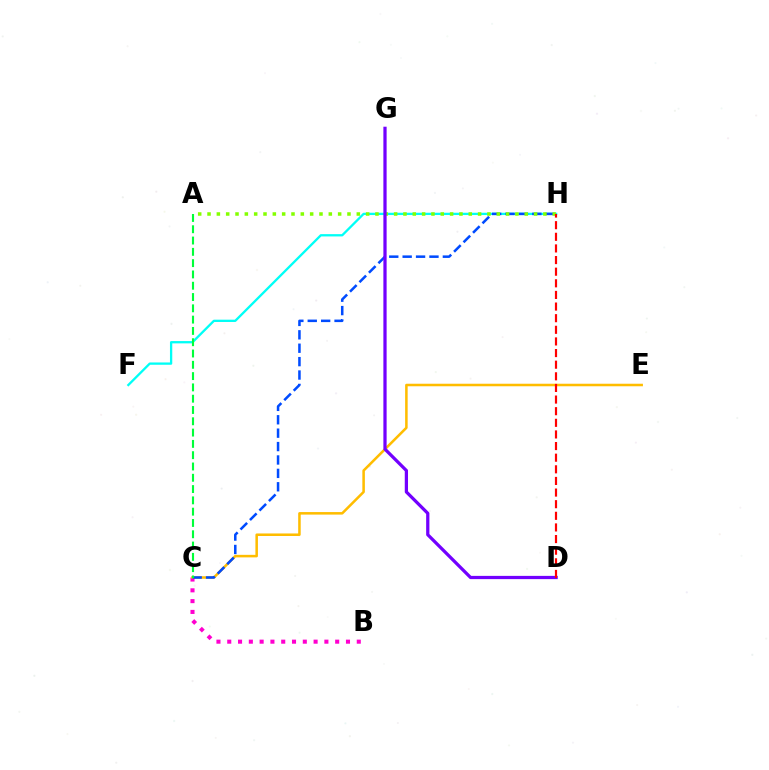{('B', 'C'): [{'color': '#ff00cf', 'line_style': 'dotted', 'thickness': 2.93}], ('C', 'E'): [{'color': '#ffbd00', 'line_style': 'solid', 'thickness': 1.82}], ('F', 'H'): [{'color': '#00fff6', 'line_style': 'solid', 'thickness': 1.66}], ('C', 'H'): [{'color': '#004bff', 'line_style': 'dashed', 'thickness': 1.82}], ('A', 'H'): [{'color': '#84ff00', 'line_style': 'dotted', 'thickness': 2.53}], ('D', 'G'): [{'color': '#7200ff', 'line_style': 'solid', 'thickness': 2.34}], ('A', 'C'): [{'color': '#00ff39', 'line_style': 'dashed', 'thickness': 1.53}], ('D', 'H'): [{'color': '#ff0000', 'line_style': 'dashed', 'thickness': 1.58}]}